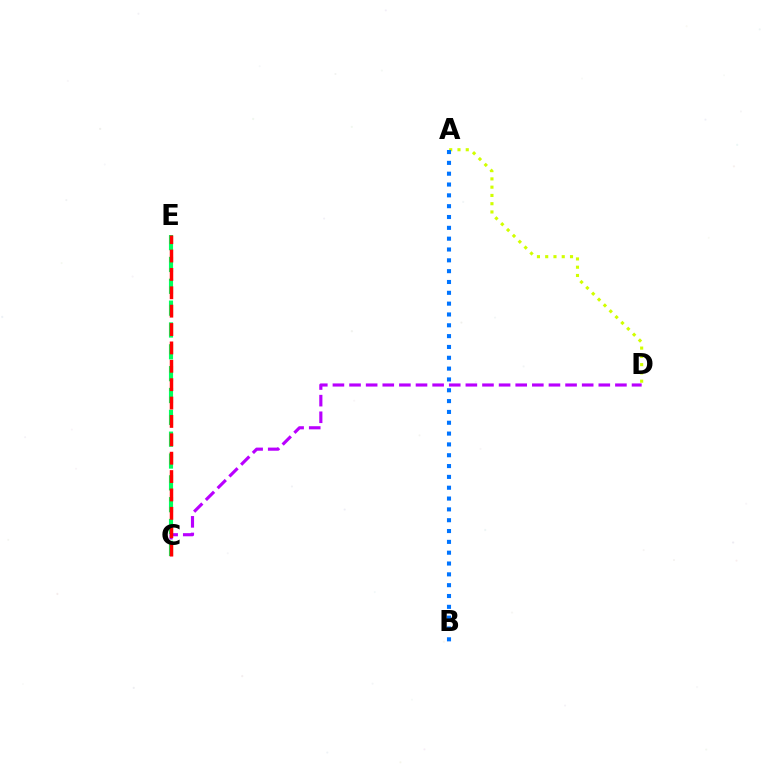{('C', 'D'): [{'color': '#b900ff', 'line_style': 'dashed', 'thickness': 2.26}], ('C', 'E'): [{'color': '#00ff5c', 'line_style': 'dashed', 'thickness': 2.97}, {'color': '#ff0000', 'line_style': 'dashed', 'thickness': 2.5}], ('A', 'D'): [{'color': '#d1ff00', 'line_style': 'dotted', 'thickness': 2.25}], ('A', 'B'): [{'color': '#0074ff', 'line_style': 'dotted', 'thickness': 2.94}]}